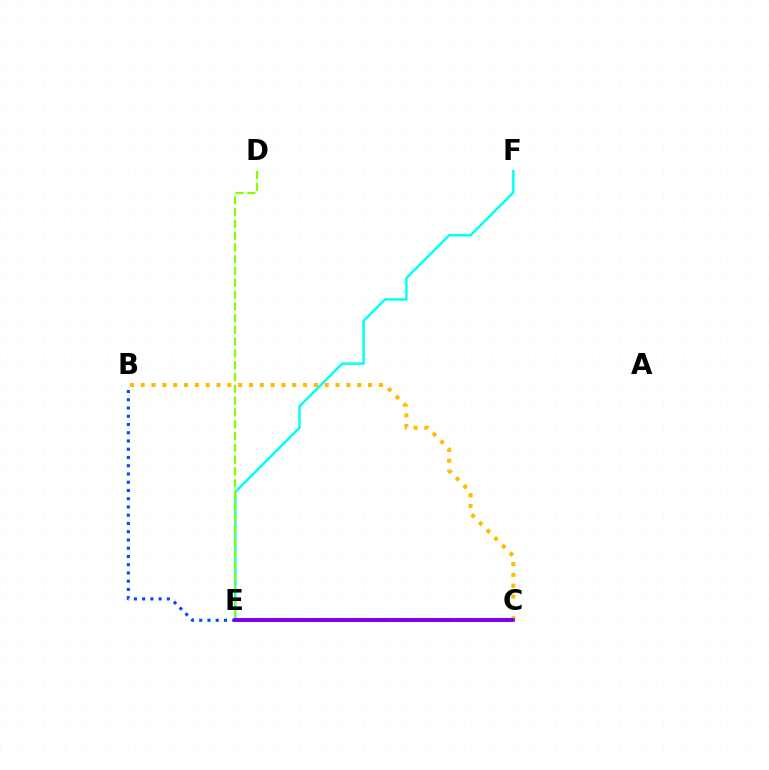{('E', 'F'): [{'color': '#00fff6', 'line_style': 'solid', 'thickness': 1.77}], ('B', 'E'): [{'color': '#004bff', 'line_style': 'dotted', 'thickness': 2.24}], ('C', 'E'): [{'color': '#00ff39', 'line_style': 'dotted', 'thickness': 1.59}, {'color': '#ff00cf', 'line_style': 'dashed', 'thickness': 2.88}, {'color': '#ff0000', 'line_style': 'dashed', 'thickness': 2.81}, {'color': '#7200ff', 'line_style': 'solid', 'thickness': 2.57}], ('B', 'C'): [{'color': '#ffbd00', 'line_style': 'dotted', 'thickness': 2.94}], ('D', 'E'): [{'color': '#84ff00', 'line_style': 'dashed', 'thickness': 1.6}]}